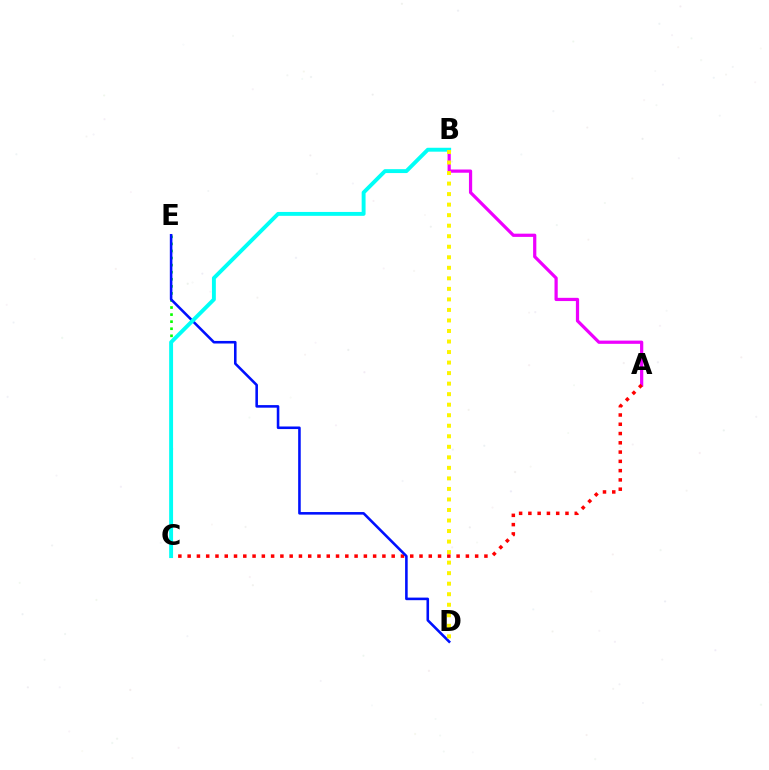{('C', 'E'): [{'color': '#08ff00', 'line_style': 'dotted', 'thickness': 1.92}], ('A', 'B'): [{'color': '#ee00ff', 'line_style': 'solid', 'thickness': 2.32}], ('A', 'C'): [{'color': '#ff0000', 'line_style': 'dotted', 'thickness': 2.52}], ('D', 'E'): [{'color': '#0010ff', 'line_style': 'solid', 'thickness': 1.86}], ('B', 'C'): [{'color': '#00fff6', 'line_style': 'solid', 'thickness': 2.81}], ('B', 'D'): [{'color': '#fcf500', 'line_style': 'dotted', 'thickness': 2.86}]}